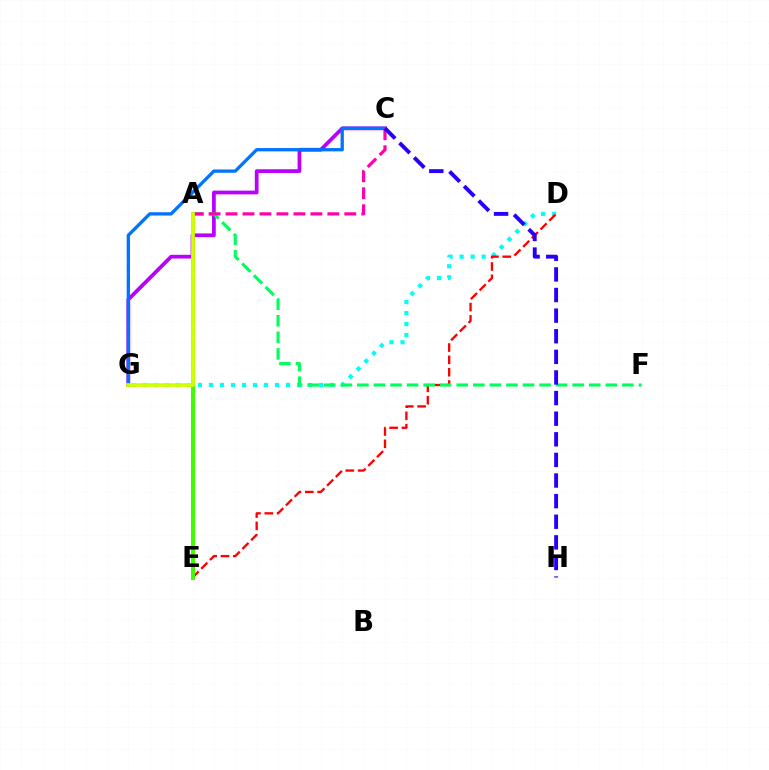{('A', 'E'): [{'color': '#ff9400', 'line_style': 'solid', 'thickness': 2.71}, {'color': '#3dff00', 'line_style': 'solid', 'thickness': 2.8}], ('D', 'G'): [{'color': '#00fff6', 'line_style': 'dotted', 'thickness': 2.99}], ('D', 'E'): [{'color': '#ff0000', 'line_style': 'dashed', 'thickness': 1.68}], ('C', 'G'): [{'color': '#b900ff', 'line_style': 'solid', 'thickness': 2.69}, {'color': '#0074ff', 'line_style': 'solid', 'thickness': 2.37}], ('A', 'F'): [{'color': '#00ff5c', 'line_style': 'dashed', 'thickness': 2.25}], ('A', 'C'): [{'color': '#ff00ac', 'line_style': 'dashed', 'thickness': 2.31}], ('A', 'G'): [{'color': '#d1ff00', 'line_style': 'solid', 'thickness': 2.68}], ('C', 'H'): [{'color': '#2500ff', 'line_style': 'dashed', 'thickness': 2.8}]}